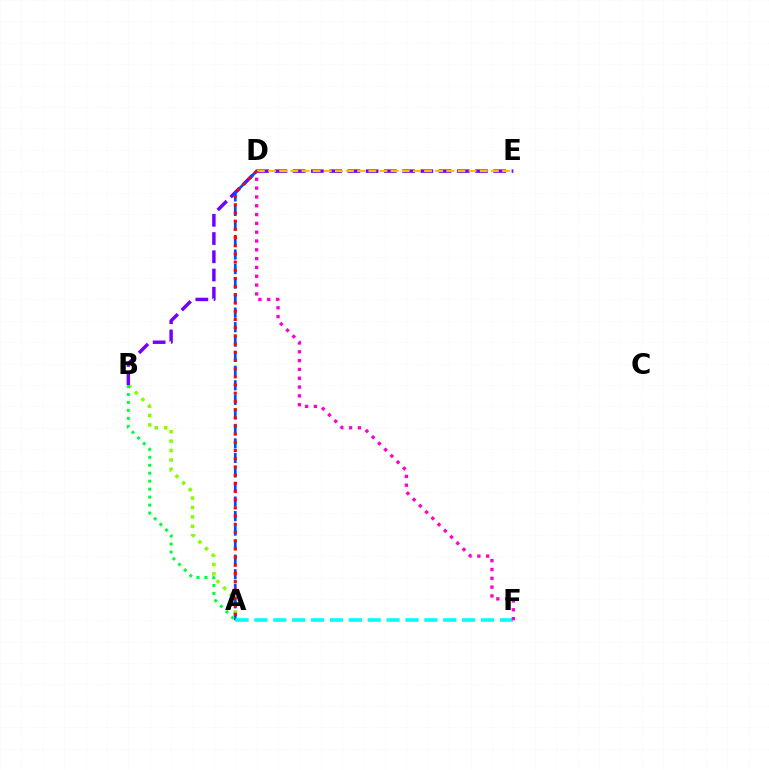{('A', 'B'): [{'color': '#84ff00', 'line_style': 'dotted', 'thickness': 2.55}, {'color': '#00ff39', 'line_style': 'dotted', 'thickness': 2.16}], ('B', 'E'): [{'color': '#7200ff', 'line_style': 'dashed', 'thickness': 2.48}], ('D', 'E'): [{'color': '#ffbd00', 'line_style': 'dashed', 'thickness': 1.51}], ('A', 'D'): [{'color': '#004bff', 'line_style': 'dashed', 'thickness': 1.97}, {'color': '#ff0000', 'line_style': 'dotted', 'thickness': 2.23}], ('A', 'F'): [{'color': '#00fff6', 'line_style': 'dashed', 'thickness': 2.57}], ('D', 'F'): [{'color': '#ff00cf', 'line_style': 'dotted', 'thickness': 2.4}]}